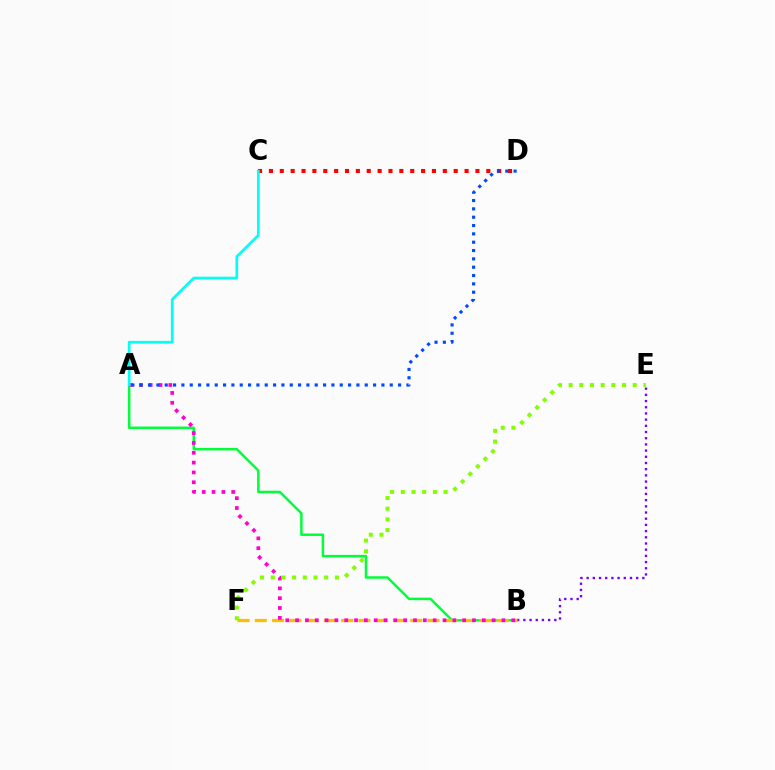{('A', 'B'): [{'color': '#00ff39', 'line_style': 'solid', 'thickness': 1.79}, {'color': '#ff00cf', 'line_style': 'dotted', 'thickness': 2.67}], ('B', 'E'): [{'color': '#7200ff', 'line_style': 'dotted', 'thickness': 1.68}], ('B', 'F'): [{'color': '#ffbd00', 'line_style': 'dashed', 'thickness': 2.35}], ('C', 'D'): [{'color': '#ff0000', 'line_style': 'dotted', 'thickness': 2.95}], ('E', 'F'): [{'color': '#84ff00', 'line_style': 'dotted', 'thickness': 2.9}], ('A', 'D'): [{'color': '#004bff', 'line_style': 'dotted', 'thickness': 2.26}], ('A', 'C'): [{'color': '#00fff6', 'line_style': 'solid', 'thickness': 1.95}]}